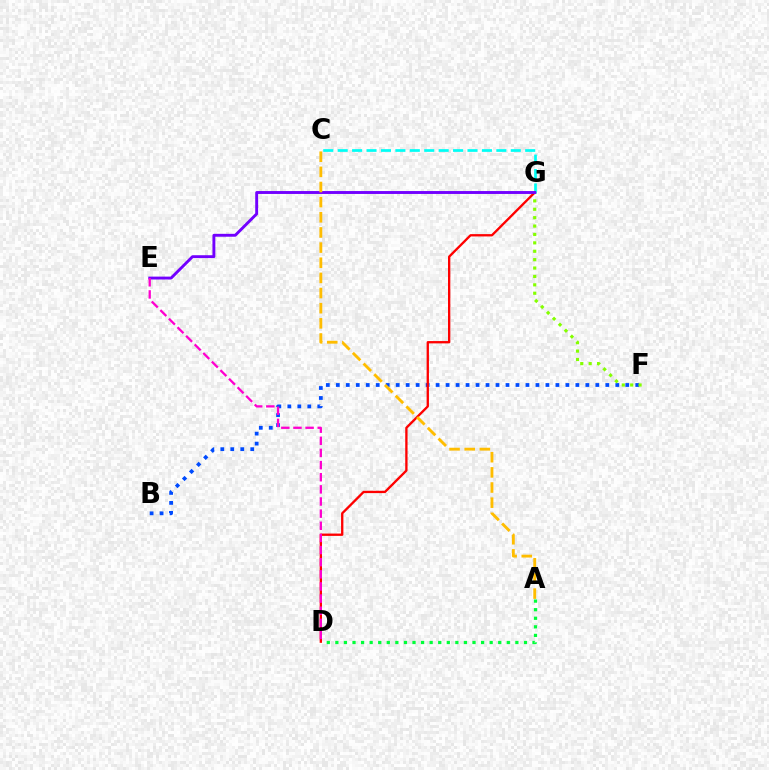{('B', 'F'): [{'color': '#004bff', 'line_style': 'dotted', 'thickness': 2.71}], ('F', 'G'): [{'color': '#84ff00', 'line_style': 'dotted', 'thickness': 2.28}], ('A', 'D'): [{'color': '#00ff39', 'line_style': 'dotted', 'thickness': 2.33}], ('C', 'G'): [{'color': '#00fff6', 'line_style': 'dashed', 'thickness': 1.96}], ('D', 'G'): [{'color': '#ff0000', 'line_style': 'solid', 'thickness': 1.67}], ('E', 'G'): [{'color': '#7200ff', 'line_style': 'solid', 'thickness': 2.08}], ('A', 'C'): [{'color': '#ffbd00', 'line_style': 'dashed', 'thickness': 2.06}], ('D', 'E'): [{'color': '#ff00cf', 'line_style': 'dashed', 'thickness': 1.65}]}